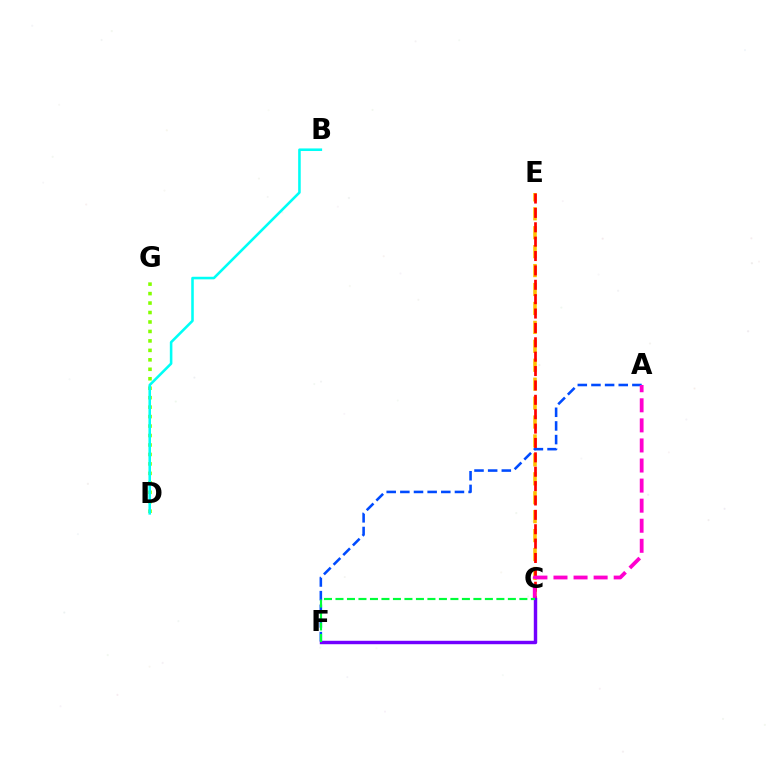{('C', 'E'): [{'color': '#ffbd00', 'line_style': 'dashed', 'thickness': 2.57}, {'color': '#ff0000', 'line_style': 'dashed', 'thickness': 1.95}], ('A', 'F'): [{'color': '#004bff', 'line_style': 'dashed', 'thickness': 1.85}], ('A', 'C'): [{'color': '#ff00cf', 'line_style': 'dashed', 'thickness': 2.73}], ('C', 'F'): [{'color': '#7200ff', 'line_style': 'solid', 'thickness': 2.47}, {'color': '#00ff39', 'line_style': 'dashed', 'thickness': 1.56}], ('D', 'G'): [{'color': '#84ff00', 'line_style': 'dotted', 'thickness': 2.57}], ('B', 'D'): [{'color': '#00fff6', 'line_style': 'solid', 'thickness': 1.85}]}